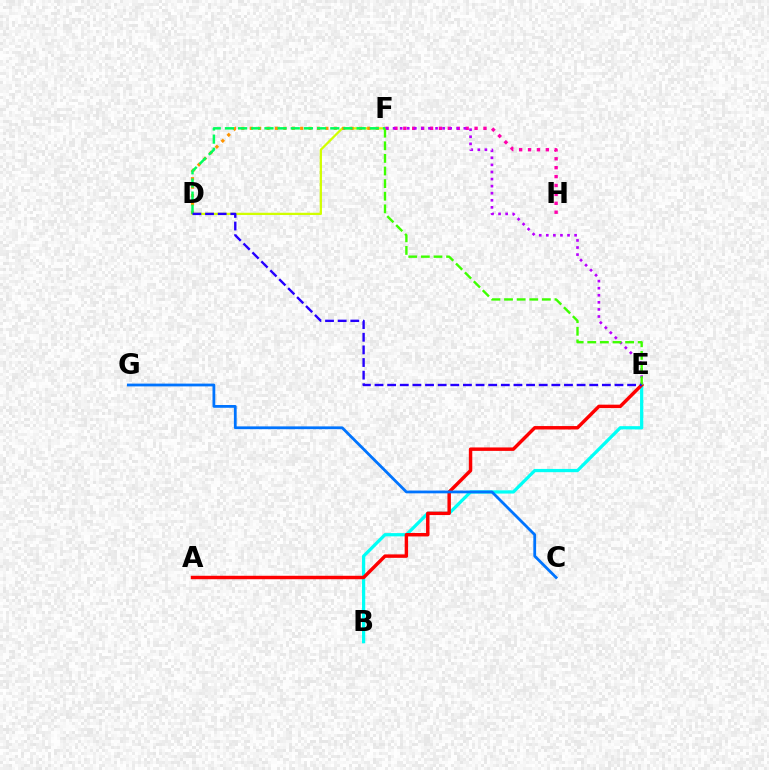{('B', 'E'): [{'color': '#00fff6', 'line_style': 'solid', 'thickness': 2.34}], ('D', 'F'): [{'color': '#d1ff00', 'line_style': 'solid', 'thickness': 1.63}, {'color': '#ff9400', 'line_style': 'dotted', 'thickness': 2.28}, {'color': '#00ff5c', 'line_style': 'dashed', 'thickness': 1.79}], ('F', 'H'): [{'color': '#ff00ac', 'line_style': 'dotted', 'thickness': 2.42}], ('A', 'E'): [{'color': '#ff0000', 'line_style': 'solid', 'thickness': 2.48}], ('E', 'F'): [{'color': '#b900ff', 'line_style': 'dotted', 'thickness': 1.92}, {'color': '#3dff00', 'line_style': 'dashed', 'thickness': 1.71}], ('C', 'G'): [{'color': '#0074ff', 'line_style': 'solid', 'thickness': 2.0}], ('D', 'E'): [{'color': '#2500ff', 'line_style': 'dashed', 'thickness': 1.72}]}